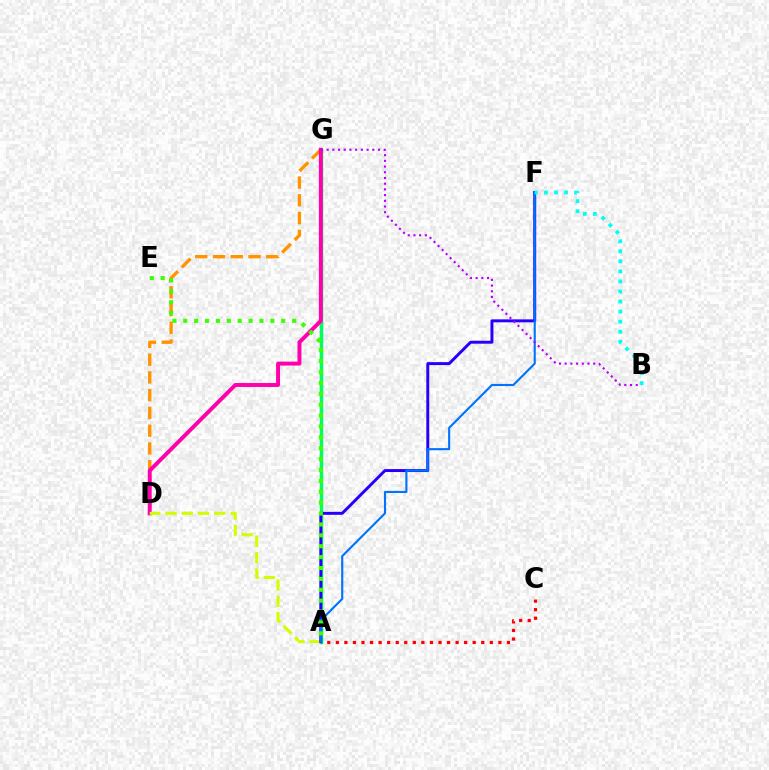{('D', 'G'): [{'color': '#ff9400', 'line_style': 'dashed', 'thickness': 2.41}, {'color': '#ff00ac', 'line_style': 'solid', 'thickness': 2.83}], ('A', 'G'): [{'color': '#00ff5c', 'line_style': 'solid', 'thickness': 2.5}], ('A', 'C'): [{'color': '#ff0000', 'line_style': 'dotted', 'thickness': 2.32}], ('A', 'D'): [{'color': '#d1ff00', 'line_style': 'dashed', 'thickness': 2.21}], ('A', 'F'): [{'color': '#2500ff', 'line_style': 'solid', 'thickness': 2.12}, {'color': '#0074ff', 'line_style': 'solid', 'thickness': 1.54}], ('B', 'G'): [{'color': '#b900ff', 'line_style': 'dotted', 'thickness': 1.55}], ('B', 'F'): [{'color': '#00fff6', 'line_style': 'dotted', 'thickness': 2.73}], ('A', 'E'): [{'color': '#3dff00', 'line_style': 'dotted', 'thickness': 2.96}]}